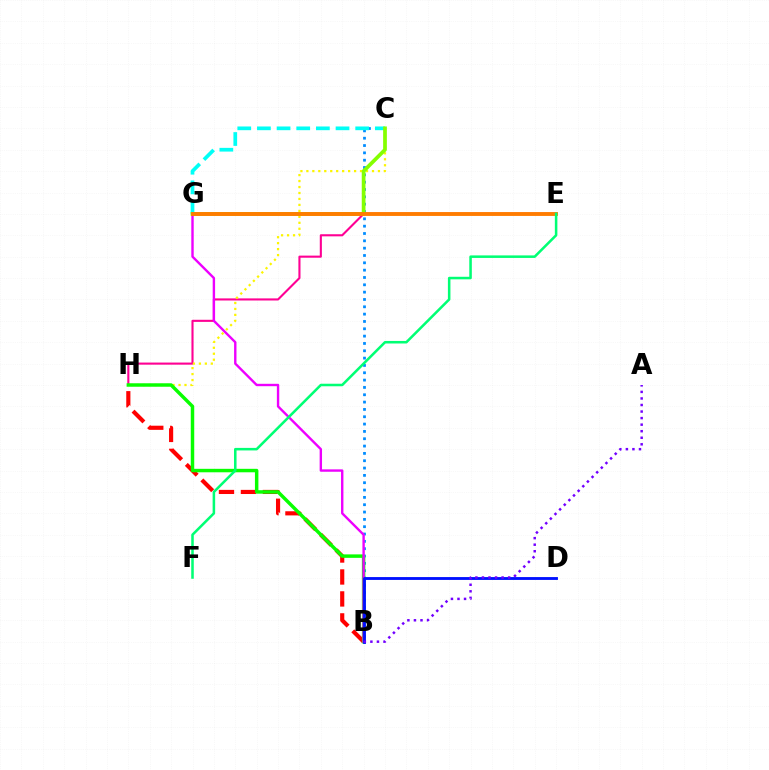{('E', 'H'): [{'color': '#ff0094', 'line_style': 'solid', 'thickness': 1.52}], ('B', 'C'): [{'color': '#008cff', 'line_style': 'dotted', 'thickness': 1.99}], ('C', 'H'): [{'color': '#fcf500', 'line_style': 'dotted', 'thickness': 1.62}], ('B', 'H'): [{'color': '#ff0000', 'line_style': 'dashed', 'thickness': 2.98}, {'color': '#08ff00', 'line_style': 'solid', 'thickness': 2.49}], ('B', 'G'): [{'color': '#ee00ff', 'line_style': 'solid', 'thickness': 1.72}], ('B', 'D'): [{'color': '#0010ff', 'line_style': 'solid', 'thickness': 2.05}], ('C', 'G'): [{'color': '#00fff6', 'line_style': 'dashed', 'thickness': 2.67}, {'color': '#84ff00', 'line_style': 'solid', 'thickness': 2.68}], ('E', 'G'): [{'color': '#ff7c00', 'line_style': 'solid', 'thickness': 2.79}], ('E', 'F'): [{'color': '#00ff74', 'line_style': 'solid', 'thickness': 1.83}], ('A', 'B'): [{'color': '#7200ff', 'line_style': 'dotted', 'thickness': 1.78}]}